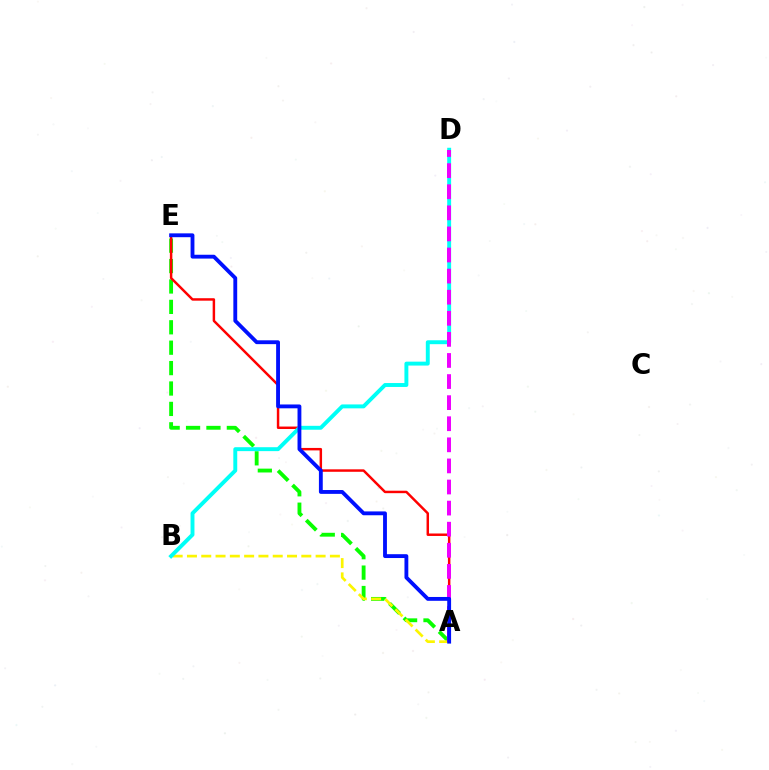{('A', 'E'): [{'color': '#08ff00', 'line_style': 'dashed', 'thickness': 2.77}, {'color': '#ff0000', 'line_style': 'solid', 'thickness': 1.77}, {'color': '#0010ff', 'line_style': 'solid', 'thickness': 2.77}], ('A', 'B'): [{'color': '#fcf500', 'line_style': 'dashed', 'thickness': 1.94}], ('B', 'D'): [{'color': '#00fff6', 'line_style': 'solid', 'thickness': 2.82}], ('A', 'D'): [{'color': '#ee00ff', 'line_style': 'dashed', 'thickness': 2.87}]}